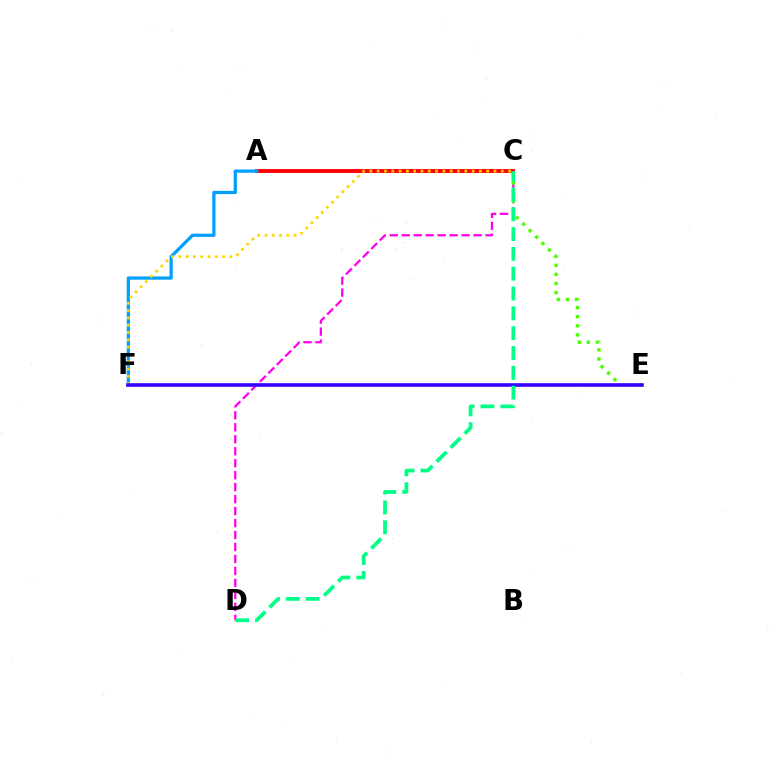{('A', 'C'): [{'color': '#ff0000', 'line_style': 'solid', 'thickness': 2.79}], ('A', 'F'): [{'color': '#009eff', 'line_style': 'solid', 'thickness': 2.33}], ('C', 'D'): [{'color': '#ff00ed', 'line_style': 'dashed', 'thickness': 1.63}, {'color': '#00ff86', 'line_style': 'dashed', 'thickness': 2.69}], ('C', 'E'): [{'color': '#4fff00', 'line_style': 'dotted', 'thickness': 2.47}], ('C', 'F'): [{'color': '#ffd500', 'line_style': 'dotted', 'thickness': 1.98}], ('E', 'F'): [{'color': '#3700ff', 'line_style': 'solid', 'thickness': 2.6}]}